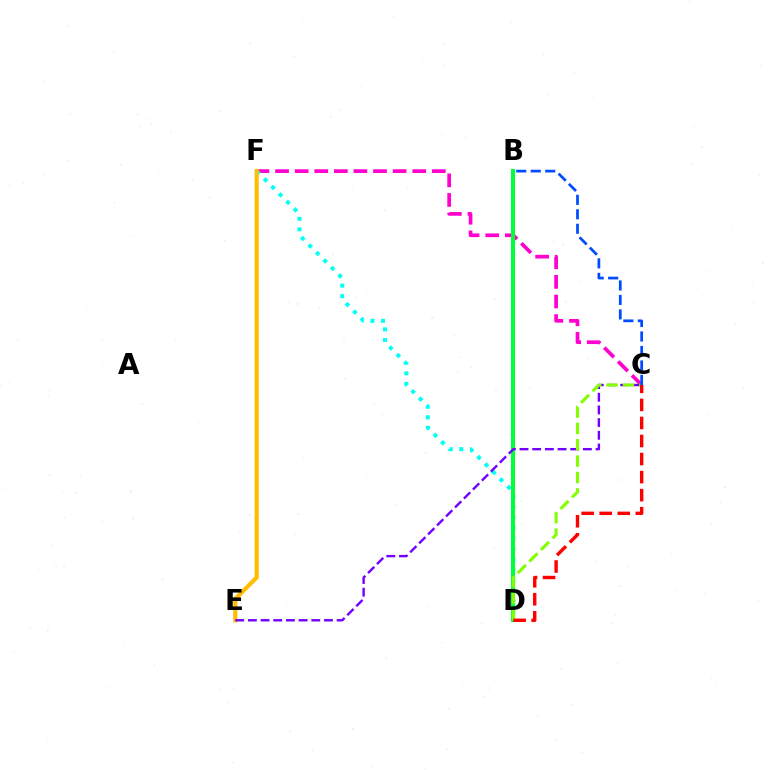{('C', 'F'): [{'color': '#ff00cf', 'line_style': 'dashed', 'thickness': 2.66}], ('D', 'F'): [{'color': '#00fff6', 'line_style': 'dotted', 'thickness': 2.87}], ('B', 'D'): [{'color': '#00ff39', 'line_style': 'solid', 'thickness': 2.91}], ('E', 'F'): [{'color': '#ffbd00', 'line_style': 'solid', 'thickness': 2.98}], ('C', 'E'): [{'color': '#7200ff', 'line_style': 'dashed', 'thickness': 1.72}], ('C', 'D'): [{'color': '#84ff00', 'line_style': 'dashed', 'thickness': 2.22}, {'color': '#ff0000', 'line_style': 'dashed', 'thickness': 2.45}], ('B', 'C'): [{'color': '#004bff', 'line_style': 'dashed', 'thickness': 1.97}]}